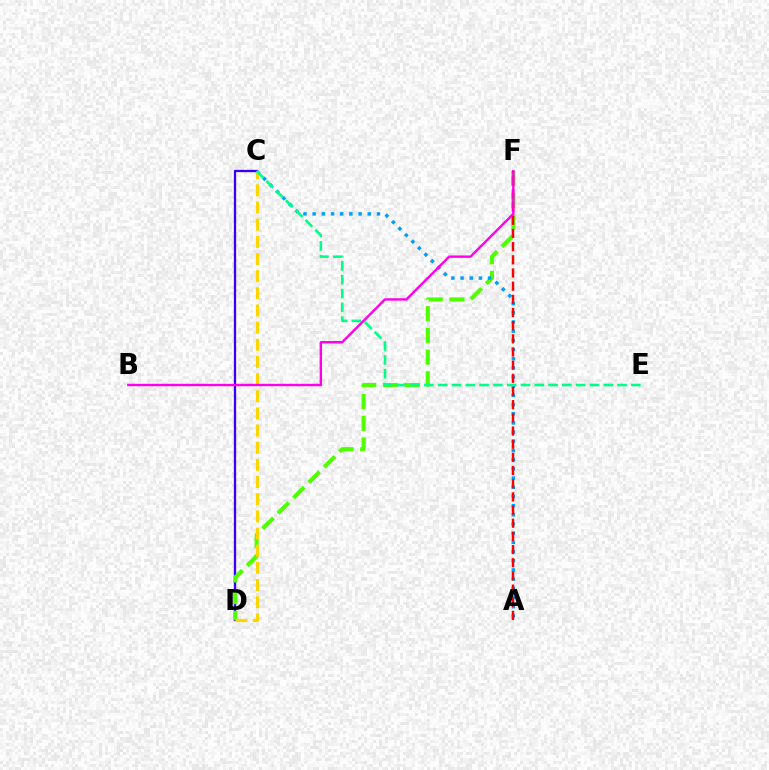{('C', 'D'): [{'color': '#3700ff', 'line_style': 'solid', 'thickness': 1.66}, {'color': '#ffd500', 'line_style': 'dashed', 'thickness': 2.33}], ('D', 'F'): [{'color': '#4fff00', 'line_style': 'dashed', 'thickness': 2.95}], ('A', 'C'): [{'color': '#009eff', 'line_style': 'dotted', 'thickness': 2.5}], ('C', 'E'): [{'color': '#00ff86', 'line_style': 'dashed', 'thickness': 1.87}], ('A', 'F'): [{'color': '#ff0000', 'line_style': 'dashed', 'thickness': 1.79}], ('B', 'F'): [{'color': '#ff00ed', 'line_style': 'solid', 'thickness': 1.73}]}